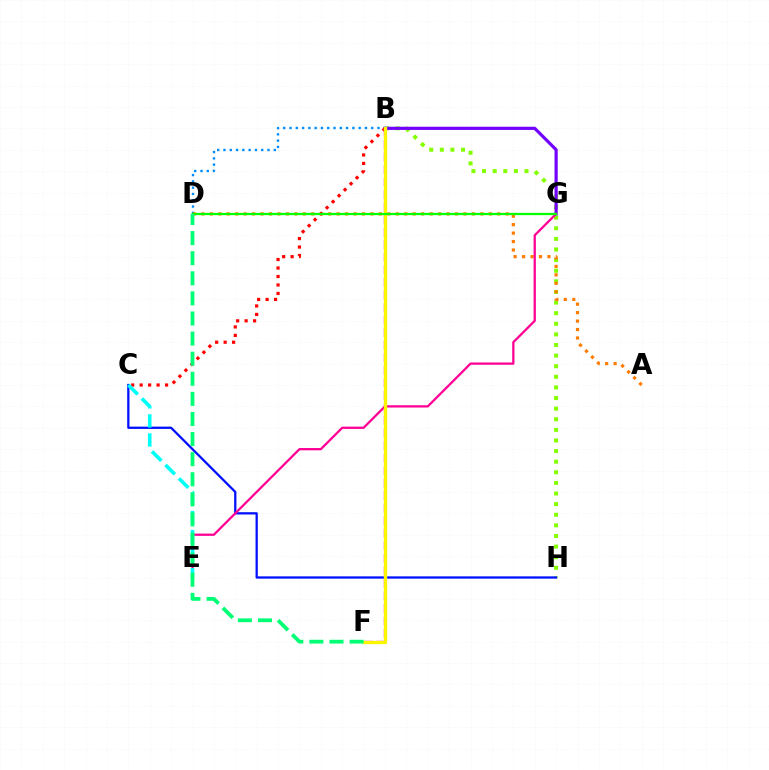{('B', 'H'): [{'color': '#84ff00', 'line_style': 'dotted', 'thickness': 2.88}], ('B', 'D'): [{'color': '#008cff', 'line_style': 'dotted', 'thickness': 1.71}], ('A', 'D'): [{'color': '#ff7c00', 'line_style': 'dotted', 'thickness': 2.3}], ('B', 'G'): [{'color': '#7200ff', 'line_style': 'solid', 'thickness': 2.3}], ('B', 'C'): [{'color': '#ff0000', 'line_style': 'dotted', 'thickness': 2.3}], ('C', 'H'): [{'color': '#0010ff', 'line_style': 'solid', 'thickness': 1.64}], ('E', 'G'): [{'color': '#ff0094', 'line_style': 'solid', 'thickness': 1.64}], ('C', 'E'): [{'color': '#00fff6', 'line_style': 'dashed', 'thickness': 2.59}], ('B', 'F'): [{'color': '#ee00ff', 'line_style': 'dashed', 'thickness': 1.7}, {'color': '#fcf500', 'line_style': 'solid', 'thickness': 2.38}], ('D', 'G'): [{'color': '#08ff00', 'line_style': 'solid', 'thickness': 1.65}], ('D', 'F'): [{'color': '#00ff74', 'line_style': 'dashed', 'thickness': 2.73}]}